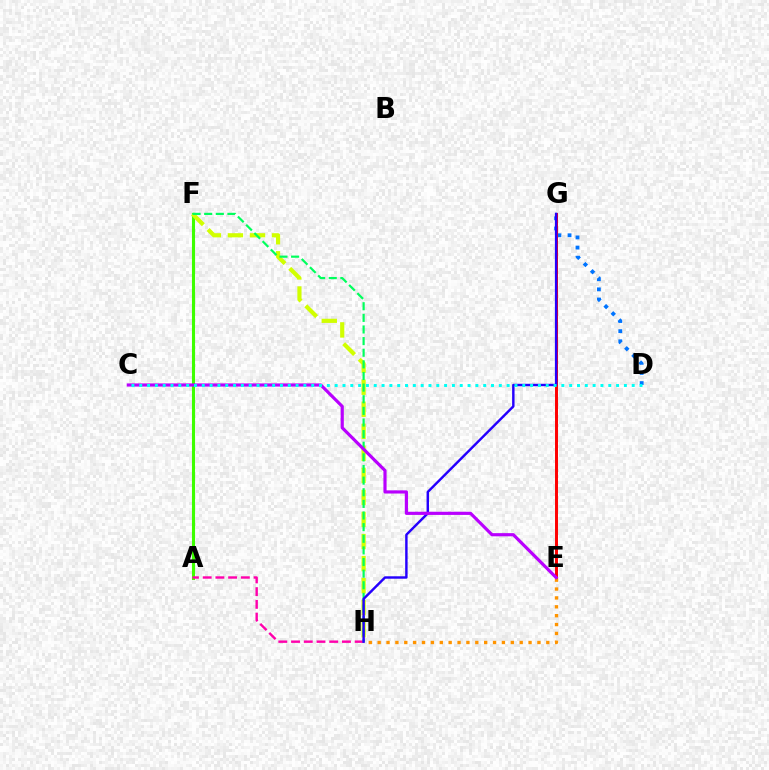{('A', 'F'): [{'color': '#3dff00', 'line_style': 'solid', 'thickness': 2.22}], ('D', 'G'): [{'color': '#0074ff', 'line_style': 'dotted', 'thickness': 2.75}], ('A', 'H'): [{'color': '#ff00ac', 'line_style': 'dashed', 'thickness': 1.73}], ('F', 'H'): [{'color': '#d1ff00', 'line_style': 'dashed', 'thickness': 3.0}, {'color': '#00ff5c', 'line_style': 'dashed', 'thickness': 1.58}], ('E', 'G'): [{'color': '#ff0000', 'line_style': 'solid', 'thickness': 2.13}], ('E', 'H'): [{'color': '#ff9400', 'line_style': 'dotted', 'thickness': 2.41}], ('G', 'H'): [{'color': '#2500ff', 'line_style': 'solid', 'thickness': 1.75}], ('C', 'E'): [{'color': '#b900ff', 'line_style': 'solid', 'thickness': 2.28}], ('C', 'D'): [{'color': '#00fff6', 'line_style': 'dotted', 'thickness': 2.12}]}